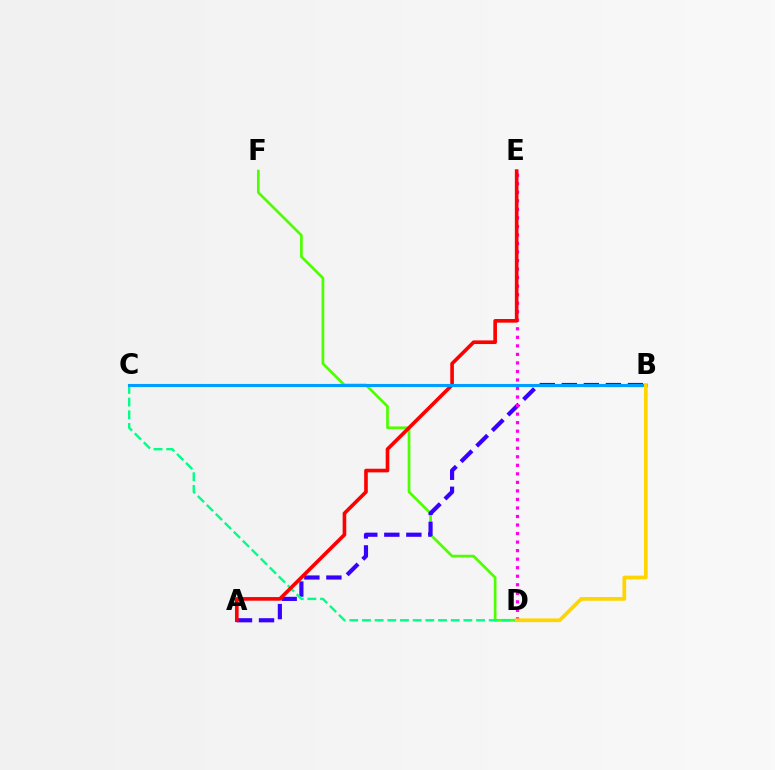{('D', 'F'): [{'color': '#4fff00', 'line_style': 'solid', 'thickness': 1.95}], ('A', 'B'): [{'color': '#3700ff', 'line_style': 'dashed', 'thickness': 2.99}], ('C', 'D'): [{'color': '#00ff86', 'line_style': 'dashed', 'thickness': 1.72}], ('D', 'E'): [{'color': '#ff00ed', 'line_style': 'dotted', 'thickness': 2.32}], ('A', 'E'): [{'color': '#ff0000', 'line_style': 'solid', 'thickness': 2.62}], ('B', 'C'): [{'color': '#009eff', 'line_style': 'solid', 'thickness': 2.23}], ('B', 'D'): [{'color': '#ffd500', 'line_style': 'solid', 'thickness': 2.68}]}